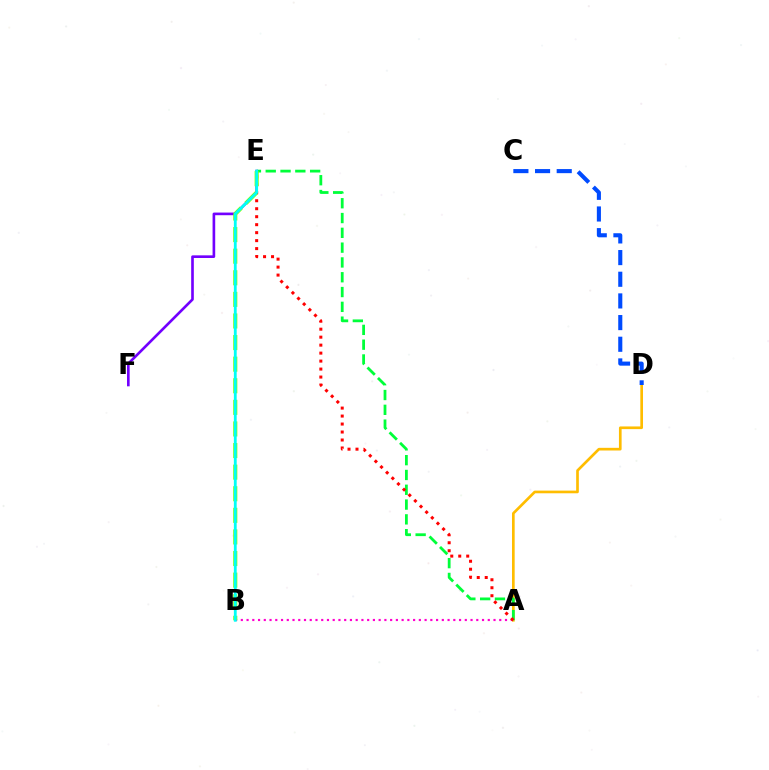{('A', 'B'): [{'color': '#ff00cf', 'line_style': 'dotted', 'thickness': 1.56}], ('E', 'F'): [{'color': '#7200ff', 'line_style': 'solid', 'thickness': 1.9}], ('A', 'D'): [{'color': '#ffbd00', 'line_style': 'solid', 'thickness': 1.93}], ('C', 'D'): [{'color': '#004bff', 'line_style': 'dashed', 'thickness': 2.94}], ('A', 'E'): [{'color': '#00ff39', 'line_style': 'dashed', 'thickness': 2.01}, {'color': '#ff0000', 'line_style': 'dotted', 'thickness': 2.17}], ('B', 'E'): [{'color': '#84ff00', 'line_style': 'dashed', 'thickness': 2.93}, {'color': '#00fff6', 'line_style': 'solid', 'thickness': 2.03}]}